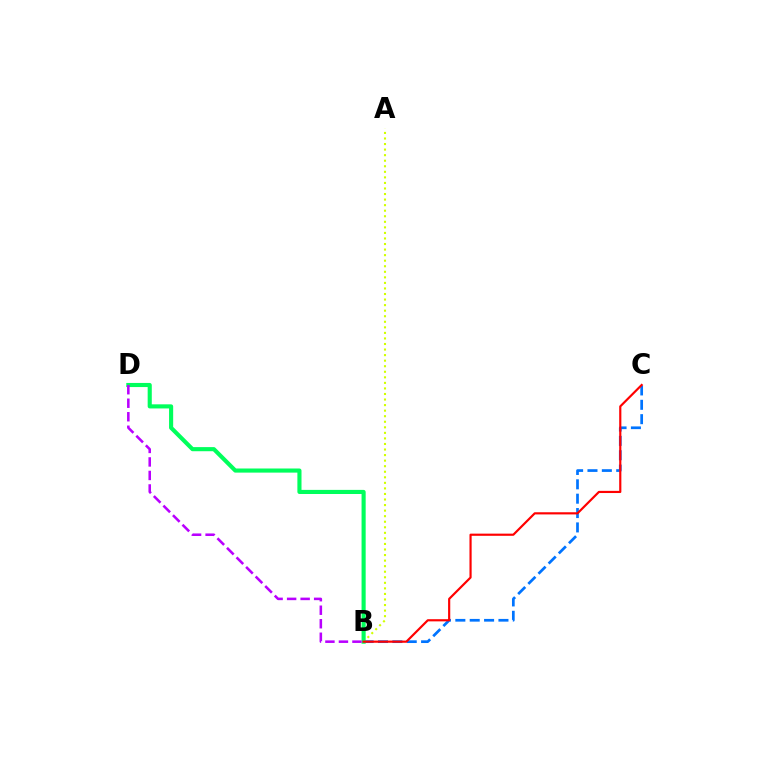{('B', 'C'): [{'color': '#0074ff', 'line_style': 'dashed', 'thickness': 1.95}, {'color': '#ff0000', 'line_style': 'solid', 'thickness': 1.56}], ('A', 'B'): [{'color': '#d1ff00', 'line_style': 'dotted', 'thickness': 1.51}], ('B', 'D'): [{'color': '#00ff5c', 'line_style': 'solid', 'thickness': 2.96}, {'color': '#b900ff', 'line_style': 'dashed', 'thickness': 1.84}]}